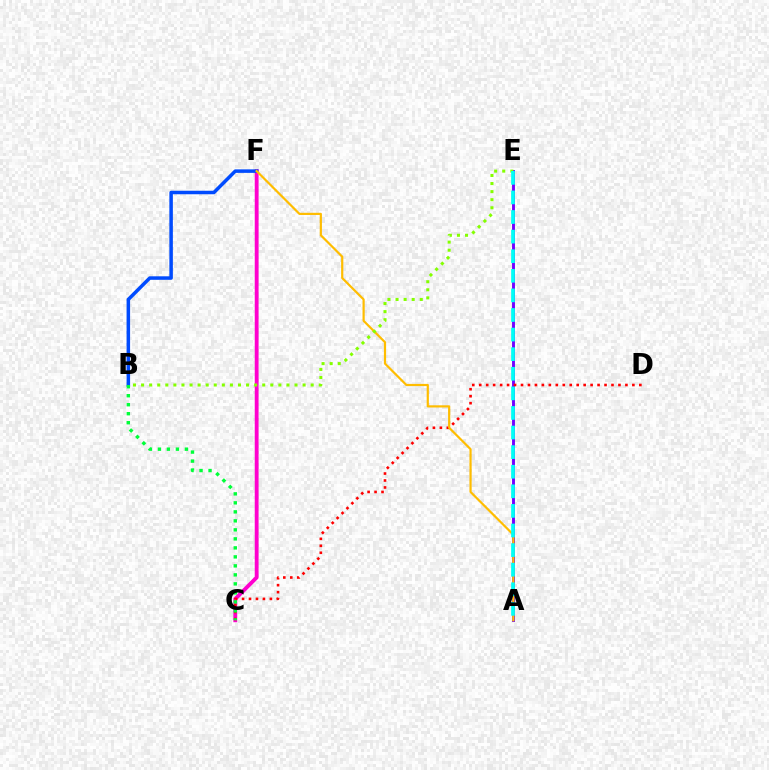{('C', 'F'): [{'color': '#ff00cf', 'line_style': 'solid', 'thickness': 2.77}], ('A', 'E'): [{'color': '#7200ff', 'line_style': 'solid', 'thickness': 2.09}, {'color': '#00fff6', 'line_style': 'dashed', 'thickness': 2.66}], ('B', 'F'): [{'color': '#004bff', 'line_style': 'solid', 'thickness': 2.53}], ('C', 'D'): [{'color': '#ff0000', 'line_style': 'dotted', 'thickness': 1.89}], ('A', 'F'): [{'color': '#ffbd00', 'line_style': 'solid', 'thickness': 1.58}], ('B', 'E'): [{'color': '#84ff00', 'line_style': 'dotted', 'thickness': 2.19}], ('B', 'C'): [{'color': '#00ff39', 'line_style': 'dotted', 'thickness': 2.45}]}